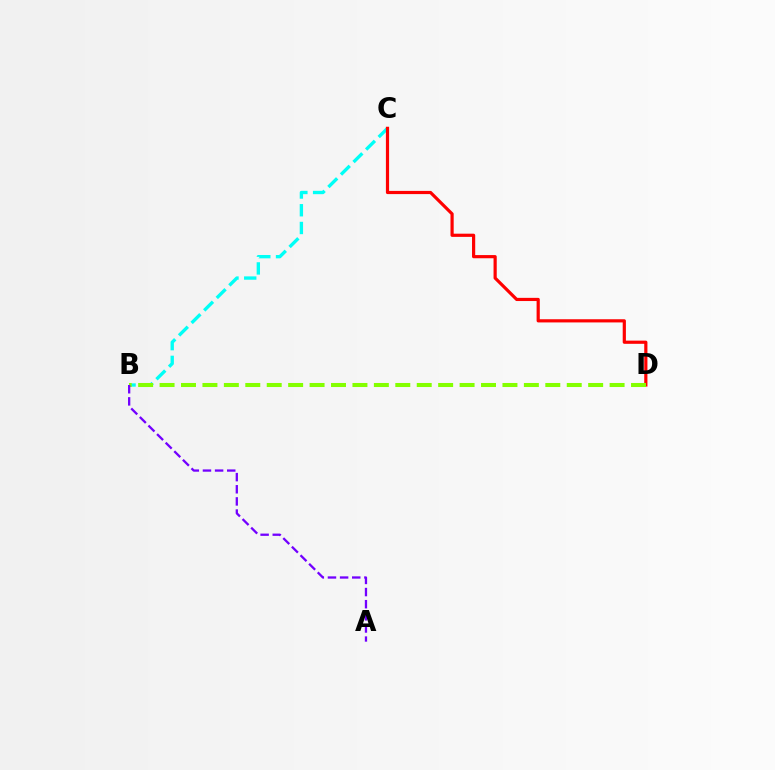{('B', 'C'): [{'color': '#00fff6', 'line_style': 'dashed', 'thickness': 2.41}], ('C', 'D'): [{'color': '#ff0000', 'line_style': 'solid', 'thickness': 2.29}], ('B', 'D'): [{'color': '#84ff00', 'line_style': 'dashed', 'thickness': 2.91}], ('A', 'B'): [{'color': '#7200ff', 'line_style': 'dashed', 'thickness': 1.65}]}